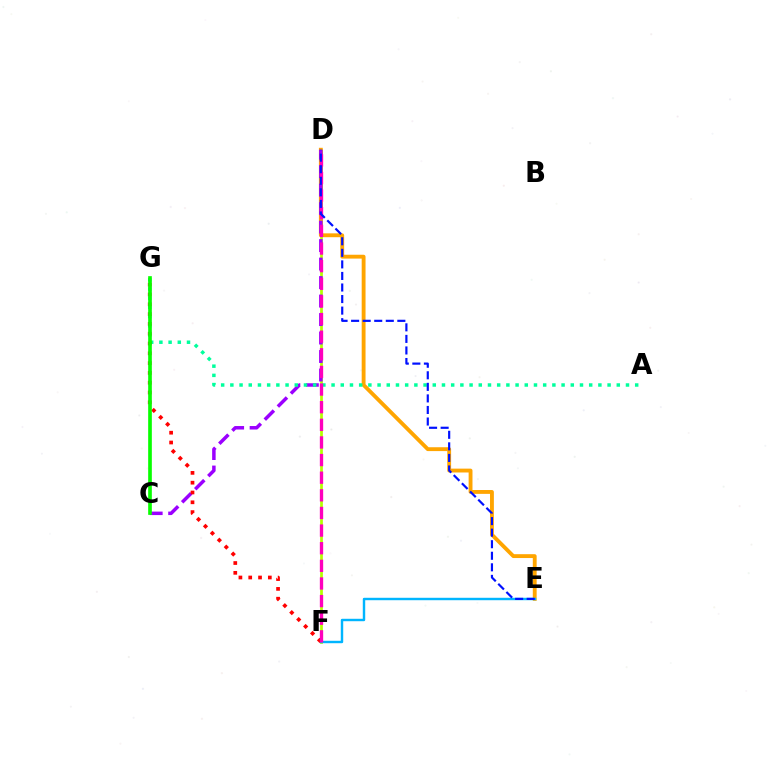{('D', 'F'): [{'color': '#b3ff00', 'line_style': 'solid', 'thickness': 1.97}, {'color': '#ff00bd', 'line_style': 'dashed', 'thickness': 2.39}], ('D', 'E'): [{'color': '#ffa500', 'line_style': 'solid', 'thickness': 2.78}, {'color': '#0010ff', 'line_style': 'dashed', 'thickness': 1.57}], ('E', 'F'): [{'color': '#00b5ff', 'line_style': 'solid', 'thickness': 1.75}], ('C', 'D'): [{'color': '#9b00ff', 'line_style': 'dashed', 'thickness': 2.51}], ('A', 'G'): [{'color': '#00ff9d', 'line_style': 'dotted', 'thickness': 2.5}], ('F', 'G'): [{'color': '#ff0000', 'line_style': 'dotted', 'thickness': 2.66}], ('C', 'G'): [{'color': '#08ff00', 'line_style': 'solid', 'thickness': 2.64}]}